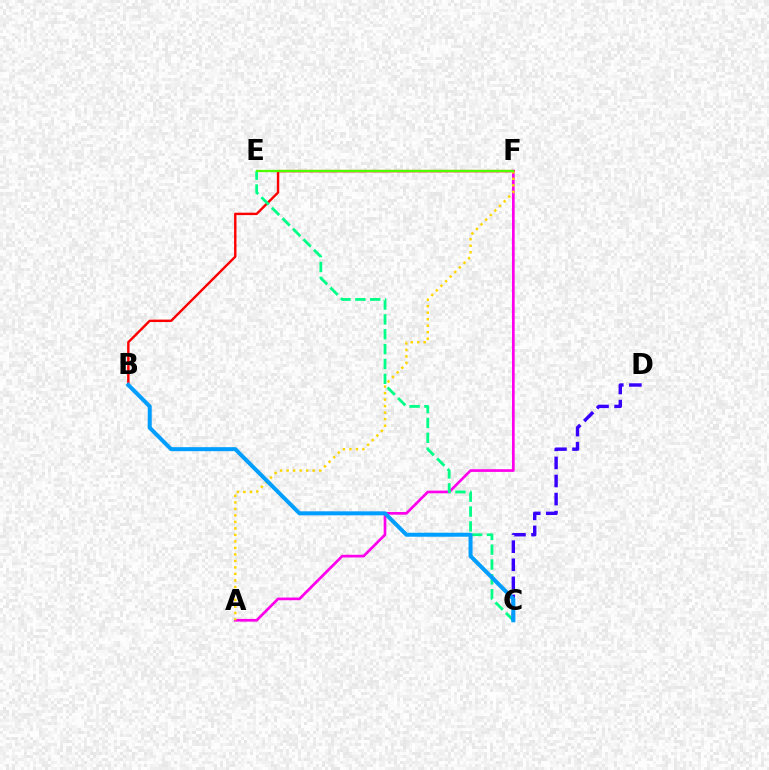{('A', 'F'): [{'color': '#ff00ed', 'line_style': 'solid', 'thickness': 1.94}, {'color': '#ffd500', 'line_style': 'dotted', 'thickness': 1.77}], ('B', 'F'): [{'color': '#ff0000', 'line_style': 'solid', 'thickness': 1.74}], ('C', 'E'): [{'color': '#00ff86', 'line_style': 'dashed', 'thickness': 2.02}], ('E', 'F'): [{'color': '#4fff00', 'line_style': 'solid', 'thickness': 1.65}], ('C', 'D'): [{'color': '#3700ff', 'line_style': 'dashed', 'thickness': 2.46}], ('B', 'C'): [{'color': '#009eff', 'line_style': 'solid', 'thickness': 2.88}]}